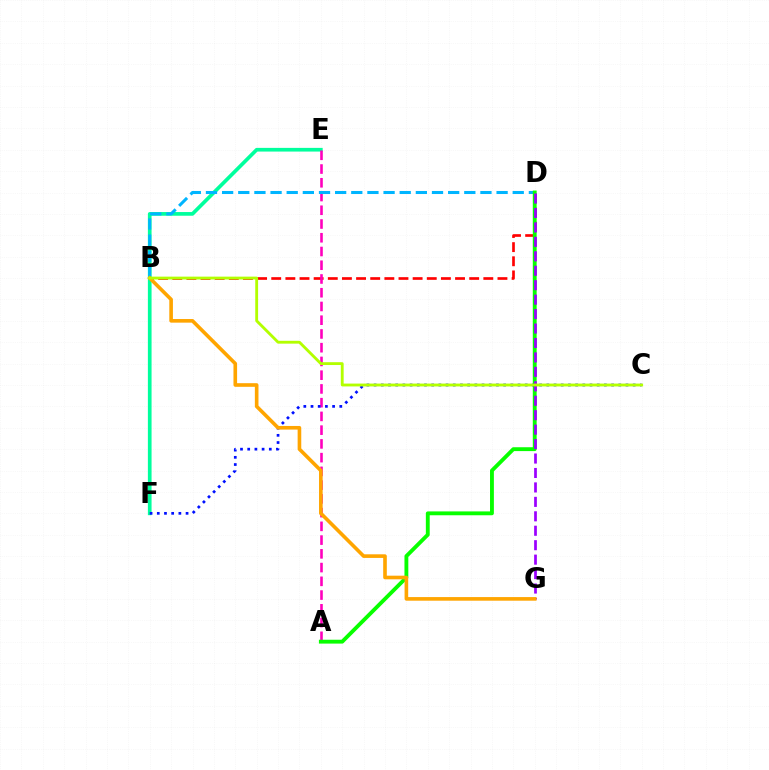{('E', 'F'): [{'color': '#00ff9d', 'line_style': 'solid', 'thickness': 2.66}], ('B', 'D'): [{'color': '#ff0000', 'line_style': 'dashed', 'thickness': 1.92}, {'color': '#00b5ff', 'line_style': 'dashed', 'thickness': 2.19}], ('A', 'E'): [{'color': '#ff00bd', 'line_style': 'dashed', 'thickness': 1.87}], ('A', 'D'): [{'color': '#08ff00', 'line_style': 'solid', 'thickness': 2.78}], ('C', 'F'): [{'color': '#0010ff', 'line_style': 'dotted', 'thickness': 1.96}], ('D', 'G'): [{'color': '#9b00ff', 'line_style': 'dashed', 'thickness': 1.96}], ('B', 'G'): [{'color': '#ffa500', 'line_style': 'solid', 'thickness': 2.61}], ('B', 'C'): [{'color': '#b3ff00', 'line_style': 'solid', 'thickness': 2.05}]}